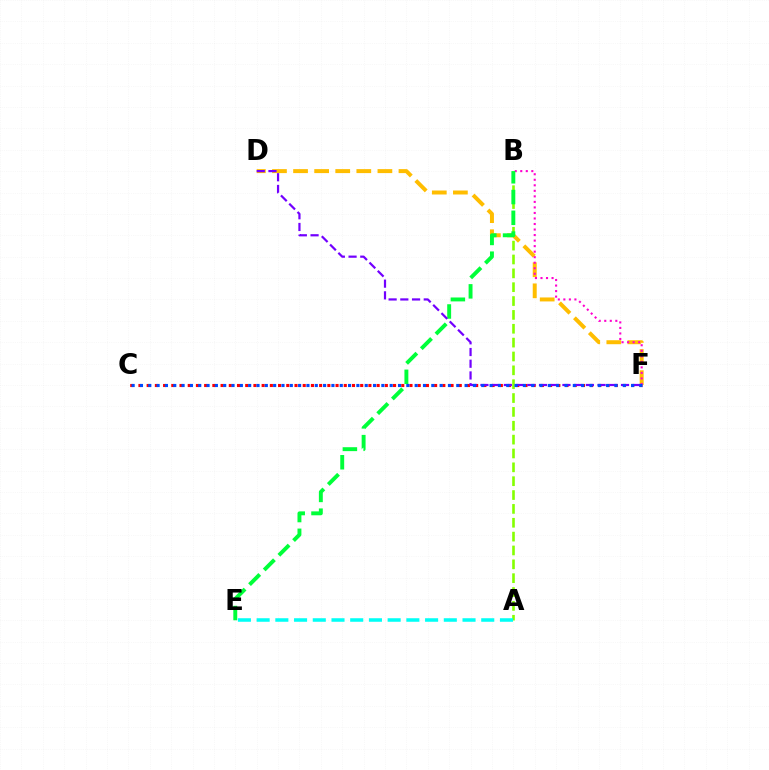{('C', 'F'): [{'color': '#ff0000', 'line_style': 'dotted', 'thickness': 2.23}, {'color': '#004bff', 'line_style': 'dotted', 'thickness': 2.26}], ('D', 'F'): [{'color': '#ffbd00', 'line_style': 'dashed', 'thickness': 2.86}, {'color': '#7200ff', 'line_style': 'dashed', 'thickness': 1.59}], ('A', 'B'): [{'color': '#84ff00', 'line_style': 'dashed', 'thickness': 1.88}], ('B', 'F'): [{'color': '#ff00cf', 'line_style': 'dotted', 'thickness': 1.5}], ('B', 'E'): [{'color': '#00ff39', 'line_style': 'dashed', 'thickness': 2.82}], ('A', 'E'): [{'color': '#00fff6', 'line_style': 'dashed', 'thickness': 2.54}]}